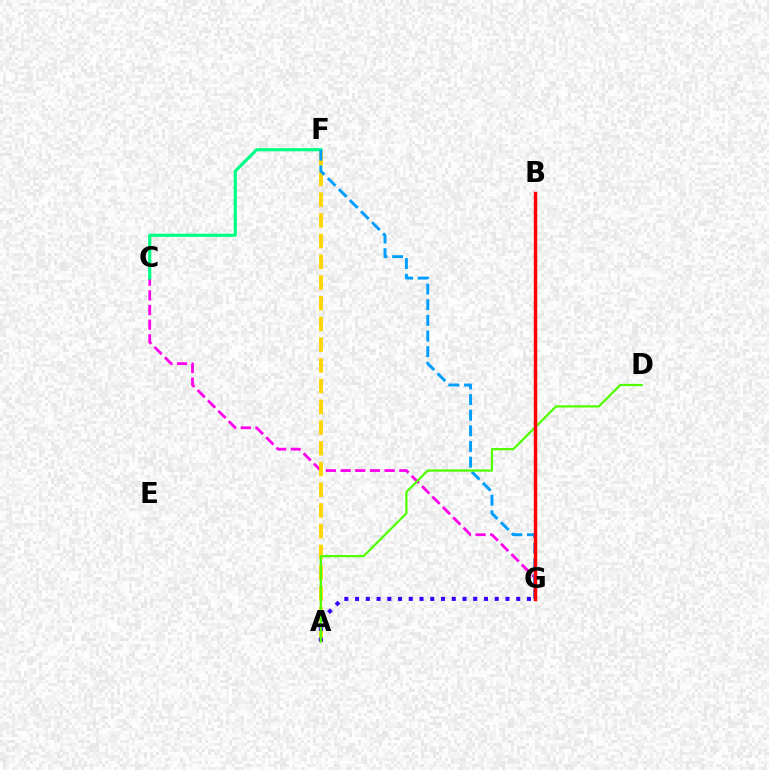{('C', 'G'): [{'color': '#ff00ed', 'line_style': 'dashed', 'thickness': 2.0}], ('A', 'F'): [{'color': '#ffd500', 'line_style': 'dashed', 'thickness': 2.81}], ('C', 'F'): [{'color': '#00ff86', 'line_style': 'solid', 'thickness': 2.28}], ('F', 'G'): [{'color': '#009eff', 'line_style': 'dashed', 'thickness': 2.12}], ('A', 'G'): [{'color': '#3700ff', 'line_style': 'dotted', 'thickness': 2.92}], ('A', 'D'): [{'color': '#4fff00', 'line_style': 'solid', 'thickness': 1.62}], ('B', 'G'): [{'color': '#ff0000', 'line_style': 'solid', 'thickness': 2.49}]}